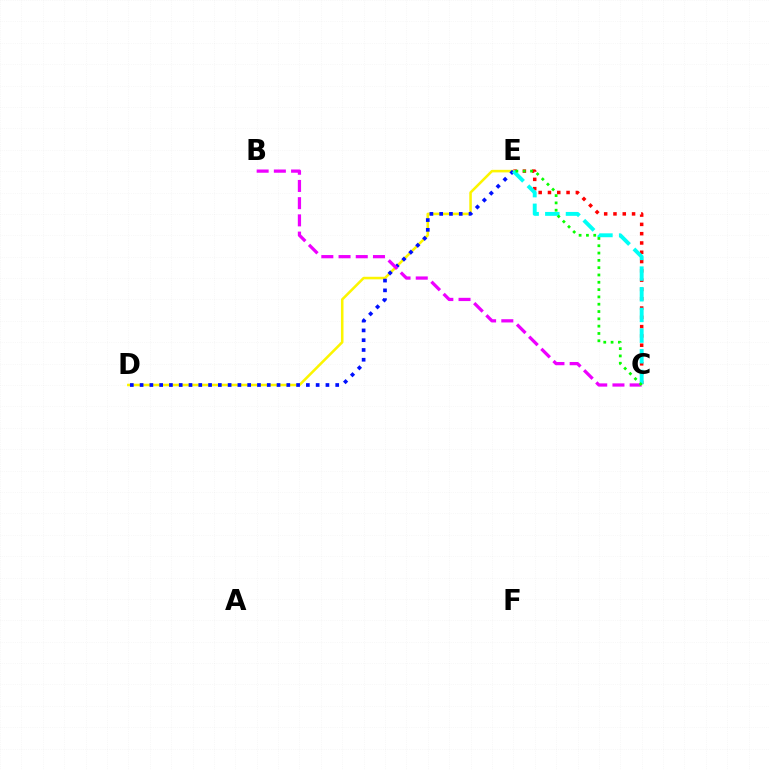{('C', 'E'): [{'color': '#ff0000', 'line_style': 'dotted', 'thickness': 2.53}, {'color': '#00fff6', 'line_style': 'dashed', 'thickness': 2.81}, {'color': '#08ff00', 'line_style': 'dotted', 'thickness': 1.99}], ('D', 'E'): [{'color': '#fcf500', 'line_style': 'solid', 'thickness': 1.84}, {'color': '#0010ff', 'line_style': 'dotted', 'thickness': 2.66}], ('B', 'C'): [{'color': '#ee00ff', 'line_style': 'dashed', 'thickness': 2.34}]}